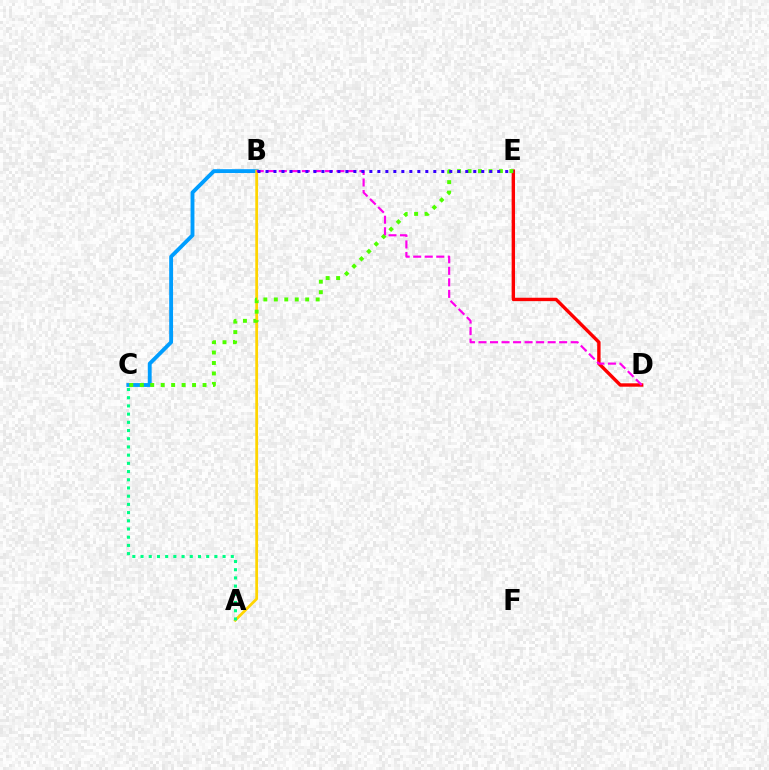{('B', 'C'): [{'color': '#009eff', 'line_style': 'solid', 'thickness': 2.78}], ('A', 'B'): [{'color': '#ffd500', 'line_style': 'solid', 'thickness': 1.98}], ('D', 'E'): [{'color': '#ff0000', 'line_style': 'solid', 'thickness': 2.44}], ('C', 'E'): [{'color': '#4fff00', 'line_style': 'dotted', 'thickness': 2.84}], ('B', 'D'): [{'color': '#ff00ed', 'line_style': 'dashed', 'thickness': 1.57}], ('A', 'C'): [{'color': '#00ff86', 'line_style': 'dotted', 'thickness': 2.23}], ('B', 'E'): [{'color': '#3700ff', 'line_style': 'dotted', 'thickness': 2.17}]}